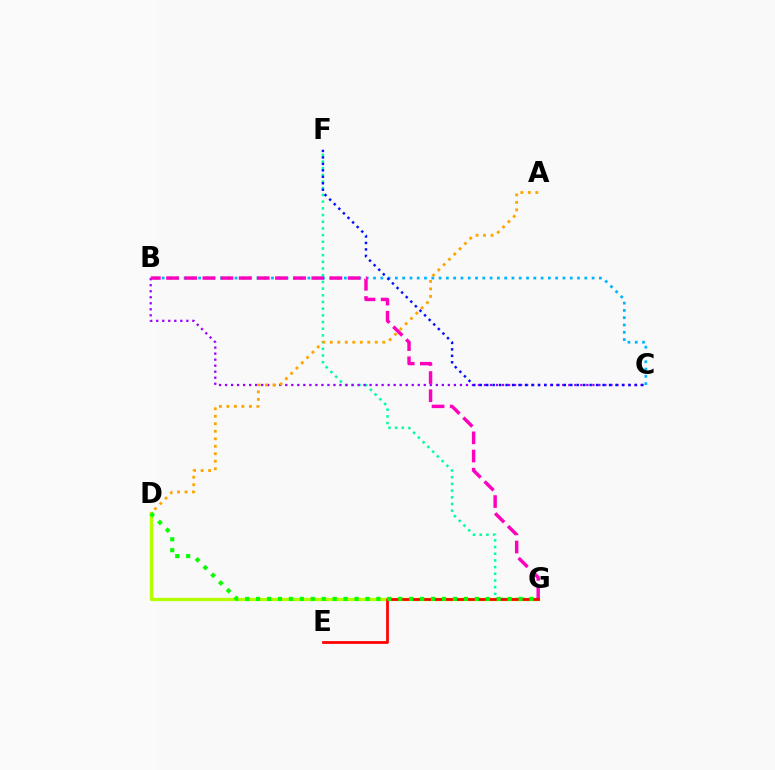{('D', 'G'): [{'color': '#b3ff00', 'line_style': 'solid', 'thickness': 2.38}, {'color': '#08ff00', 'line_style': 'dotted', 'thickness': 2.97}], ('F', 'G'): [{'color': '#00ff9d', 'line_style': 'dotted', 'thickness': 1.82}], ('B', 'C'): [{'color': '#00b5ff', 'line_style': 'dotted', 'thickness': 1.98}, {'color': '#9b00ff', 'line_style': 'dotted', 'thickness': 1.64}], ('C', 'F'): [{'color': '#0010ff', 'line_style': 'dotted', 'thickness': 1.76}], ('B', 'G'): [{'color': '#ff00bd', 'line_style': 'dashed', 'thickness': 2.47}], ('E', 'G'): [{'color': '#ff0000', 'line_style': 'solid', 'thickness': 1.98}], ('A', 'D'): [{'color': '#ffa500', 'line_style': 'dotted', 'thickness': 2.04}]}